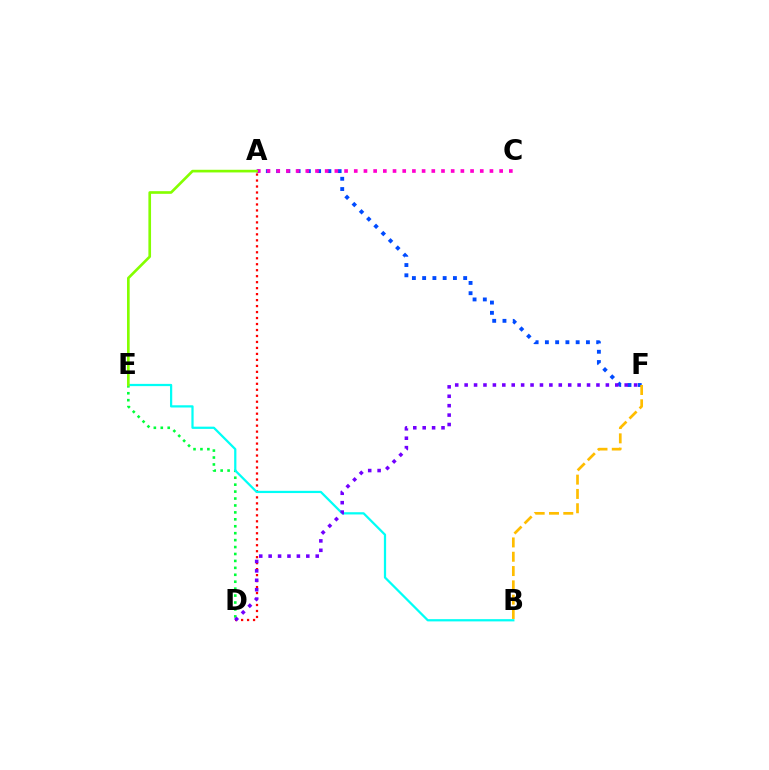{('A', 'D'): [{'color': '#ff0000', 'line_style': 'dotted', 'thickness': 1.62}], ('A', 'F'): [{'color': '#004bff', 'line_style': 'dotted', 'thickness': 2.79}], ('B', 'F'): [{'color': '#ffbd00', 'line_style': 'dashed', 'thickness': 1.94}], ('D', 'E'): [{'color': '#00ff39', 'line_style': 'dotted', 'thickness': 1.88}], ('B', 'E'): [{'color': '#00fff6', 'line_style': 'solid', 'thickness': 1.61}], ('D', 'F'): [{'color': '#7200ff', 'line_style': 'dotted', 'thickness': 2.56}], ('A', 'C'): [{'color': '#ff00cf', 'line_style': 'dotted', 'thickness': 2.63}], ('A', 'E'): [{'color': '#84ff00', 'line_style': 'solid', 'thickness': 1.91}]}